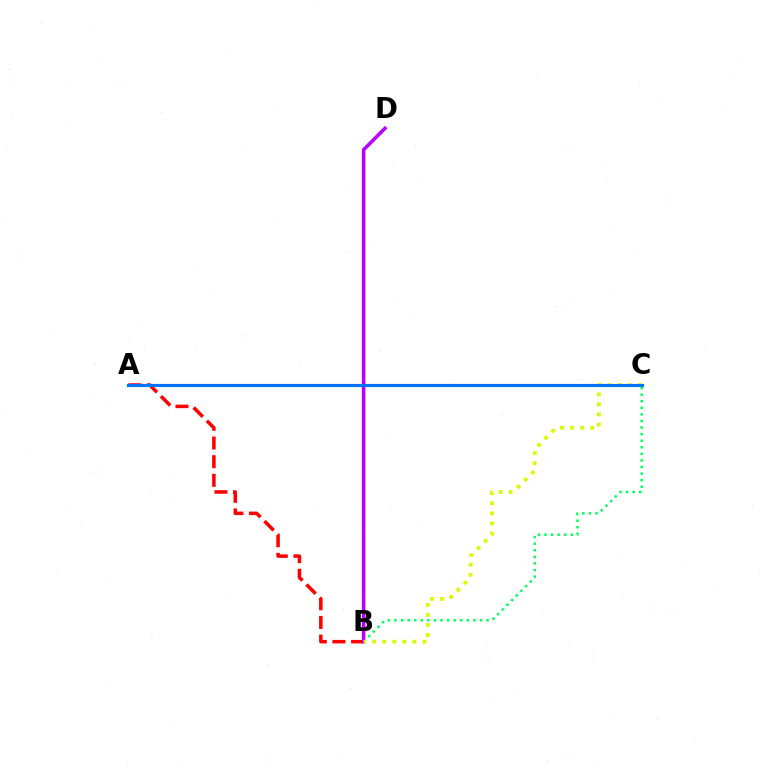{('B', 'C'): [{'color': '#00ff5c', 'line_style': 'dotted', 'thickness': 1.79}, {'color': '#d1ff00', 'line_style': 'dotted', 'thickness': 2.73}], ('A', 'B'): [{'color': '#ff0000', 'line_style': 'dashed', 'thickness': 2.54}], ('B', 'D'): [{'color': '#b900ff', 'line_style': 'solid', 'thickness': 2.56}], ('A', 'C'): [{'color': '#0074ff', 'line_style': 'solid', 'thickness': 2.26}]}